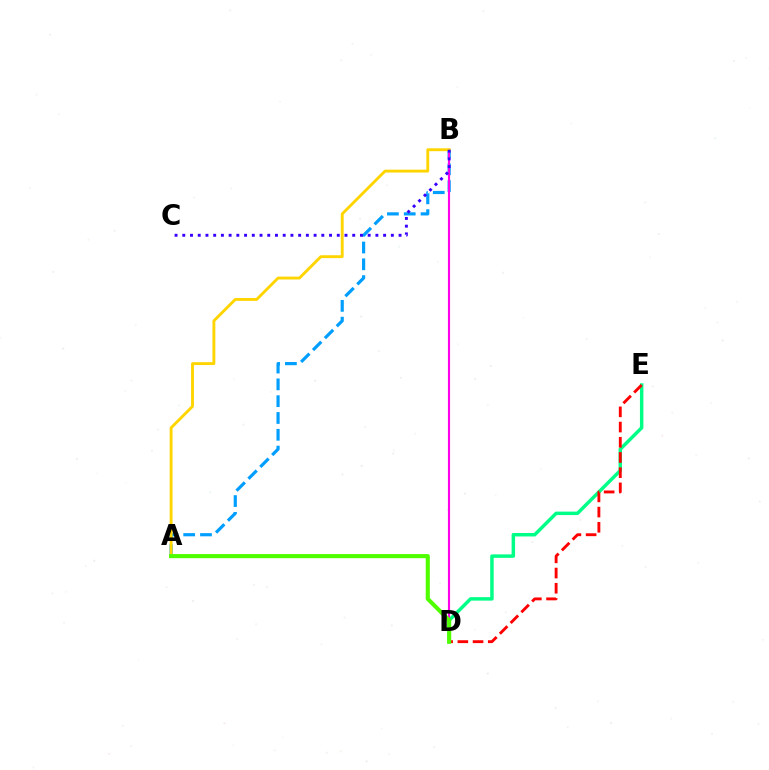{('D', 'E'): [{'color': '#00ff86', 'line_style': 'solid', 'thickness': 2.49}, {'color': '#ff0000', 'line_style': 'dashed', 'thickness': 2.07}], ('A', 'B'): [{'color': '#009eff', 'line_style': 'dashed', 'thickness': 2.28}, {'color': '#ffd500', 'line_style': 'solid', 'thickness': 2.07}], ('B', 'D'): [{'color': '#ff00ed', 'line_style': 'solid', 'thickness': 1.54}], ('B', 'C'): [{'color': '#3700ff', 'line_style': 'dotted', 'thickness': 2.1}], ('A', 'D'): [{'color': '#4fff00', 'line_style': 'solid', 'thickness': 2.95}]}